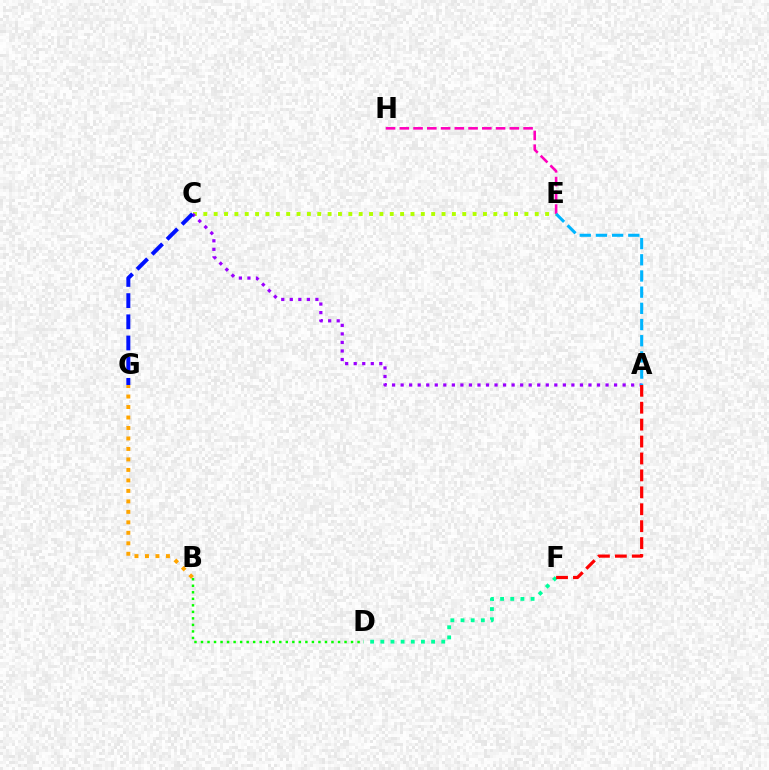{('C', 'E'): [{'color': '#b3ff00', 'line_style': 'dotted', 'thickness': 2.81}], ('E', 'H'): [{'color': '#ff00bd', 'line_style': 'dashed', 'thickness': 1.87}], ('D', 'F'): [{'color': '#00ff9d', 'line_style': 'dotted', 'thickness': 2.76}], ('B', 'D'): [{'color': '#08ff00', 'line_style': 'dotted', 'thickness': 1.77}], ('A', 'C'): [{'color': '#9b00ff', 'line_style': 'dotted', 'thickness': 2.32}], ('C', 'G'): [{'color': '#0010ff', 'line_style': 'dashed', 'thickness': 2.88}], ('B', 'G'): [{'color': '#ffa500', 'line_style': 'dotted', 'thickness': 2.85}], ('A', 'F'): [{'color': '#ff0000', 'line_style': 'dashed', 'thickness': 2.3}], ('A', 'E'): [{'color': '#00b5ff', 'line_style': 'dashed', 'thickness': 2.2}]}